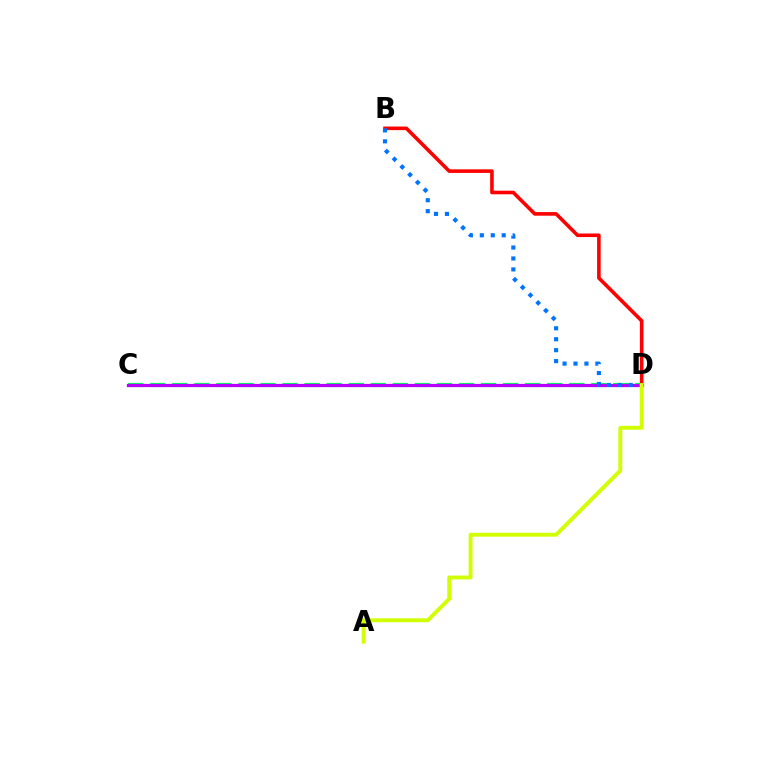{('C', 'D'): [{'color': '#00ff5c', 'line_style': 'dashed', 'thickness': 3.0}, {'color': '#b900ff', 'line_style': 'solid', 'thickness': 2.31}], ('B', 'D'): [{'color': '#ff0000', 'line_style': 'solid', 'thickness': 2.59}, {'color': '#0074ff', 'line_style': 'dotted', 'thickness': 2.97}], ('A', 'D'): [{'color': '#d1ff00', 'line_style': 'solid', 'thickness': 2.79}]}